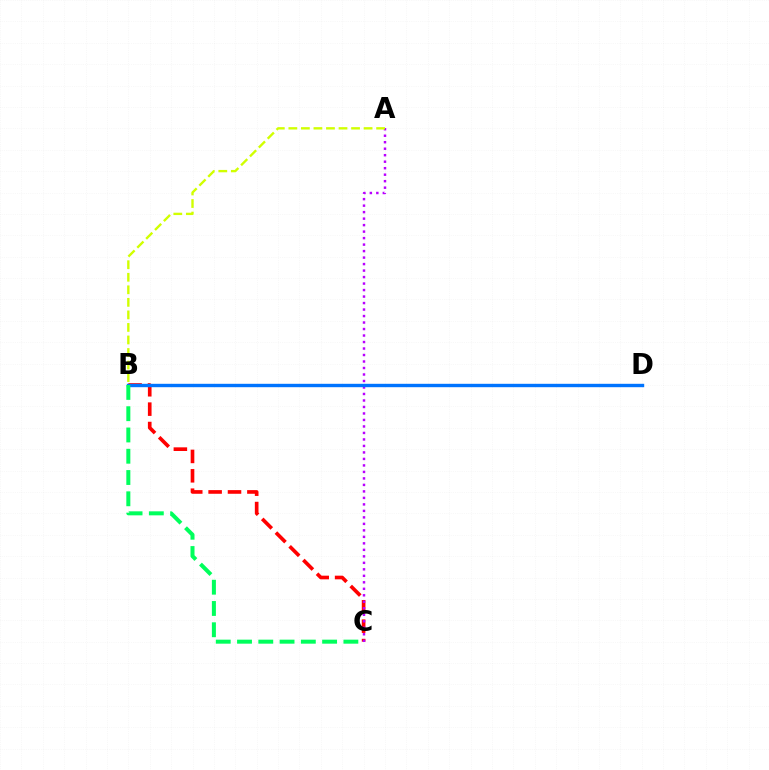{('B', 'C'): [{'color': '#ff0000', 'line_style': 'dashed', 'thickness': 2.63}, {'color': '#00ff5c', 'line_style': 'dashed', 'thickness': 2.89}], ('A', 'C'): [{'color': '#b900ff', 'line_style': 'dotted', 'thickness': 1.76}], ('B', 'D'): [{'color': '#0074ff', 'line_style': 'solid', 'thickness': 2.44}], ('A', 'B'): [{'color': '#d1ff00', 'line_style': 'dashed', 'thickness': 1.7}]}